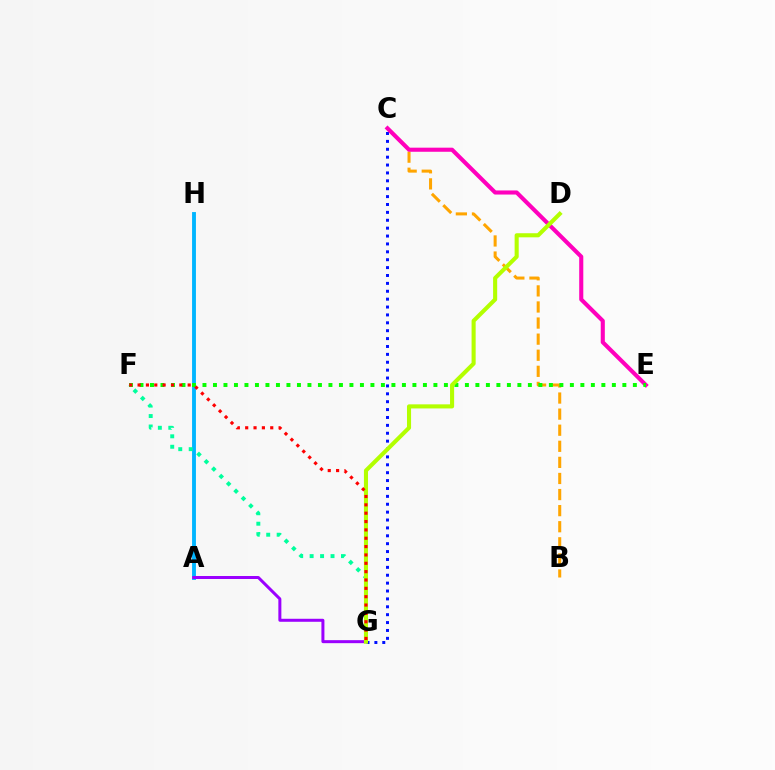{('B', 'C'): [{'color': '#ffa500', 'line_style': 'dashed', 'thickness': 2.19}], ('A', 'H'): [{'color': '#00b5ff', 'line_style': 'solid', 'thickness': 2.78}], ('C', 'G'): [{'color': '#0010ff', 'line_style': 'dotted', 'thickness': 2.14}], ('F', 'G'): [{'color': '#00ff9d', 'line_style': 'dotted', 'thickness': 2.84}, {'color': '#ff0000', 'line_style': 'dotted', 'thickness': 2.27}], ('C', 'E'): [{'color': '#ff00bd', 'line_style': 'solid', 'thickness': 2.95}], ('E', 'F'): [{'color': '#08ff00', 'line_style': 'dotted', 'thickness': 2.85}], ('A', 'G'): [{'color': '#9b00ff', 'line_style': 'solid', 'thickness': 2.16}], ('D', 'G'): [{'color': '#b3ff00', 'line_style': 'solid', 'thickness': 2.94}]}